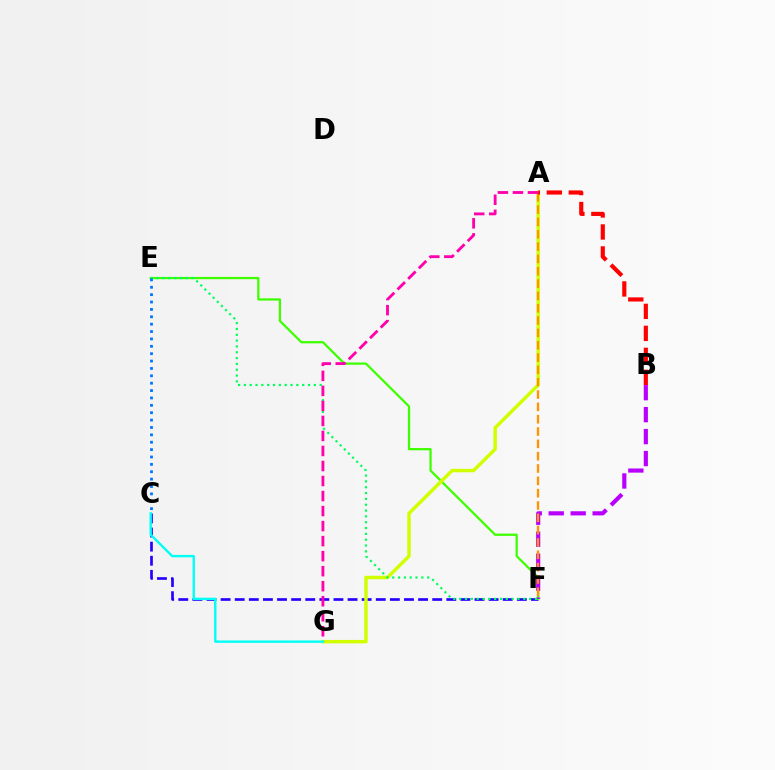{('C', 'F'): [{'color': '#2500ff', 'line_style': 'dashed', 'thickness': 1.92}], ('E', 'F'): [{'color': '#3dff00', 'line_style': 'solid', 'thickness': 1.62}, {'color': '#00ff5c', 'line_style': 'dotted', 'thickness': 1.58}], ('B', 'F'): [{'color': '#b900ff', 'line_style': 'dashed', 'thickness': 2.98}], ('A', 'G'): [{'color': '#d1ff00', 'line_style': 'solid', 'thickness': 2.48}, {'color': '#ff00ac', 'line_style': 'dashed', 'thickness': 2.04}], ('A', 'F'): [{'color': '#ff9400', 'line_style': 'dashed', 'thickness': 1.67}], ('C', 'E'): [{'color': '#0074ff', 'line_style': 'dotted', 'thickness': 2.0}], ('C', 'G'): [{'color': '#00fff6', 'line_style': 'solid', 'thickness': 1.71}], ('A', 'B'): [{'color': '#ff0000', 'line_style': 'dashed', 'thickness': 2.99}]}